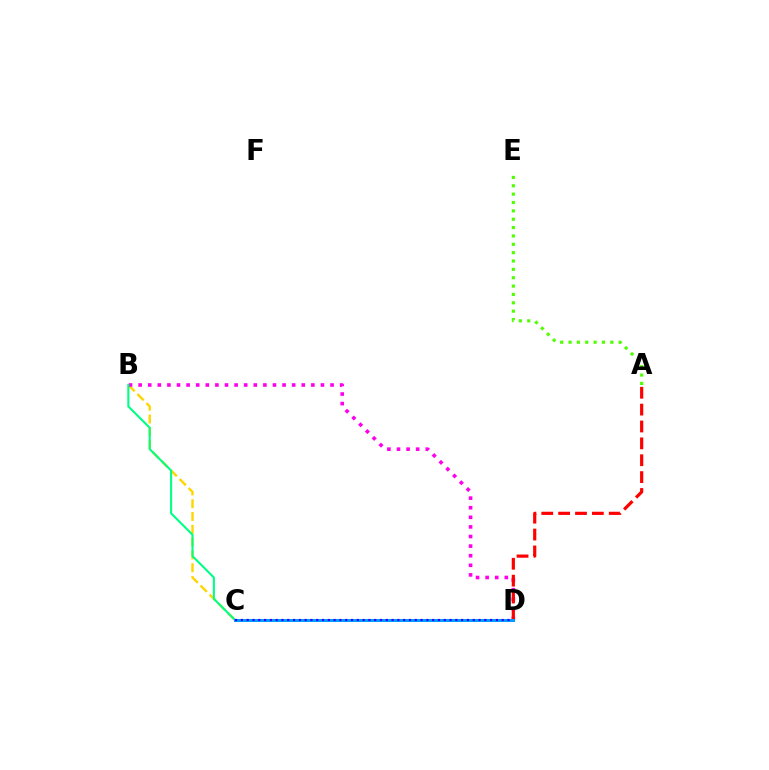{('B', 'C'): [{'color': '#ffd500', 'line_style': 'dashed', 'thickness': 1.74}, {'color': '#00ff86', 'line_style': 'solid', 'thickness': 1.51}], ('B', 'D'): [{'color': '#ff00ed', 'line_style': 'dotted', 'thickness': 2.61}], ('A', 'D'): [{'color': '#ff0000', 'line_style': 'dashed', 'thickness': 2.29}], ('C', 'D'): [{'color': '#009eff', 'line_style': 'solid', 'thickness': 2.18}, {'color': '#3700ff', 'line_style': 'dotted', 'thickness': 1.57}], ('A', 'E'): [{'color': '#4fff00', 'line_style': 'dotted', 'thickness': 2.27}]}